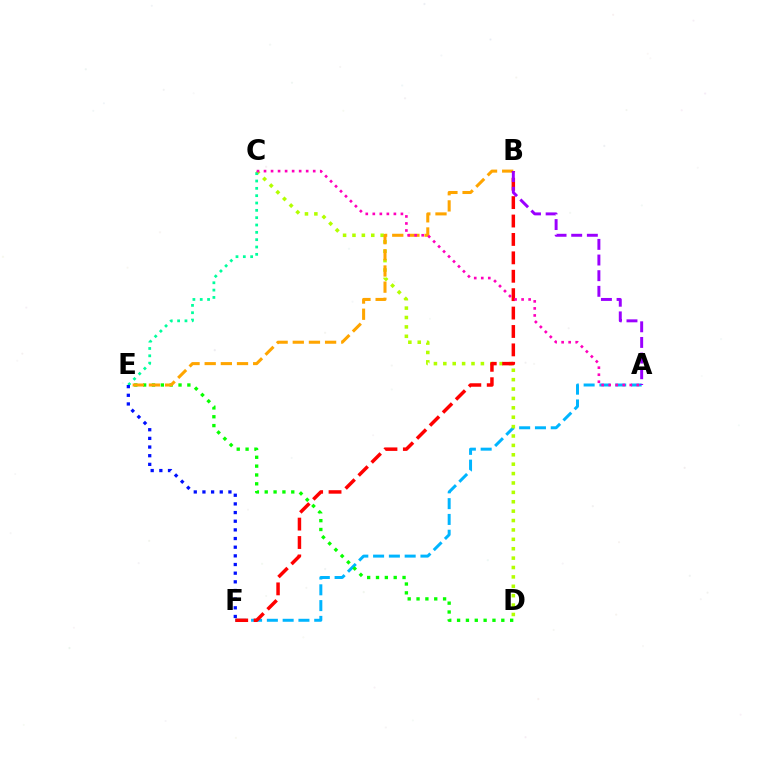{('A', 'F'): [{'color': '#00b5ff', 'line_style': 'dashed', 'thickness': 2.14}], ('D', 'E'): [{'color': '#08ff00', 'line_style': 'dotted', 'thickness': 2.4}], ('C', 'D'): [{'color': '#b3ff00', 'line_style': 'dotted', 'thickness': 2.55}], ('B', 'E'): [{'color': '#ffa500', 'line_style': 'dashed', 'thickness': 2.19}], ('B', 'F'): [{'color': '#ff0000', 'line_style': 'dashed', 'thickness': 2.5}], ('C', 'E'): [{'color': '#00ff9d', 'line_style': 'dotted', 'thickness': 1.99}], ('A', 'C'): [{'color': '#ff00bd', 'line_style': 'dotted', 'thickness': 1.91}], ('A', 'B'): [{'color': '#9b00ff', 'line_style': 'dashed', 'thickness': 2.13}], ('E', 'F'): [{'color': '#0010ff', 'line_style': 'dotted', 'thickness': 2.35}]}